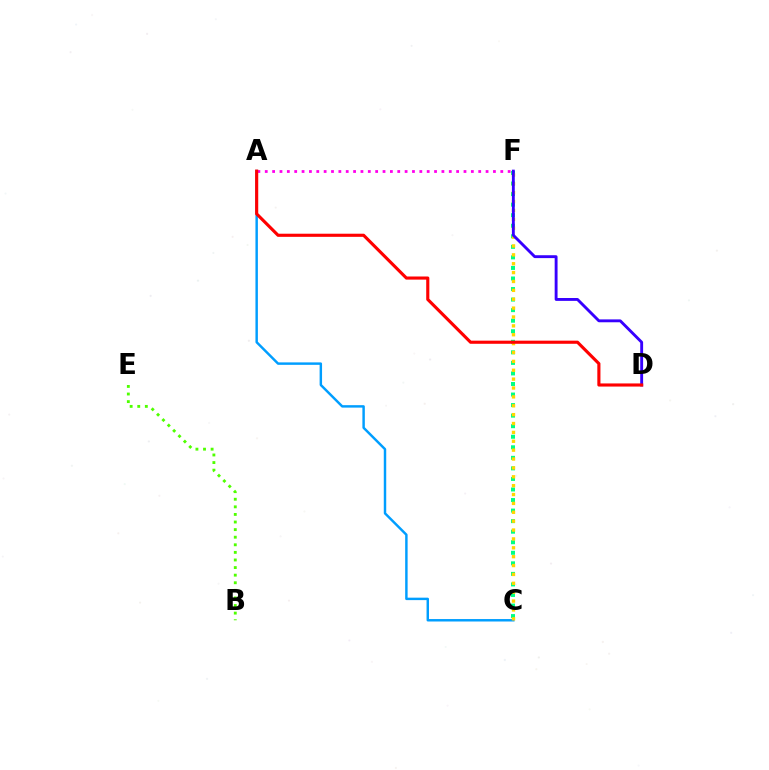{('C', 'F'): [{'color': '#00ff86', 'line_style': 'dotted', 'thickness': 2.87}, {'color': '#ffd500', 'line_style': 'dotted', 'thickness': 2.41}], ('B', 'E'): [{'color': '#4fff00', 'line_style': 'dotted', 'thickness': 2.06}], ('A', 'C'): [{'color': '#009eff', 'line_style': 'solid', 'thickness': 1.76}], ('A', 'F'): [{'color': '#ff00ed', 'line_style': 'dotted', 'thickness': 2.0}], ('D', 'F'): [{'color': '#3700ff', 'line_style': 'solid', 'thickness': 2.07}], ('A', 'D'): [{'color': '#ff0000', 'line_style': 'solid', 'thickness': 2.25}]}